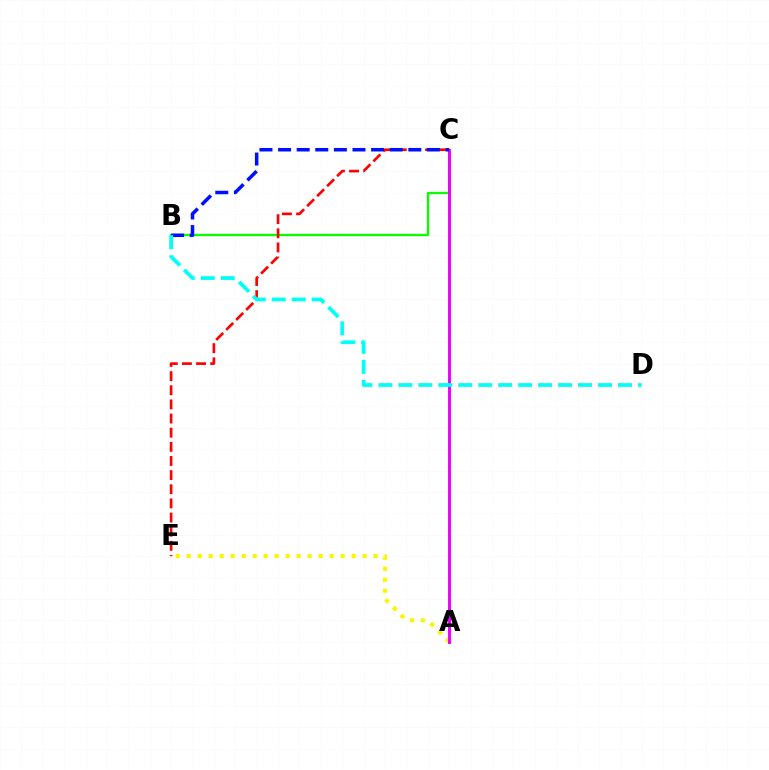{('B', 'C'): [{'color': '#08ff00', 'line_style': 'solid', 'thickness': 1.65}, {'color': '#0010ff', 'line_style': 'dashed', 'thickness': 2.53}], ('A', 'E'): [{'color': '#fcf500', 'line_style': 'dotted', 'thickness': 2.99}], ('A', 'C'): [{'color': '#ee00ff', 'line_style': 'solid', 'thickness': 2.11}], ('C', 'E'): [{'color': '#ff0000', 'line_style': 'dashed', 'thickness': 1.92}], ('B', 'D'): [{'color': '#00fff6', 'line_style': 'dashed', 'thickness': 2.71}]}